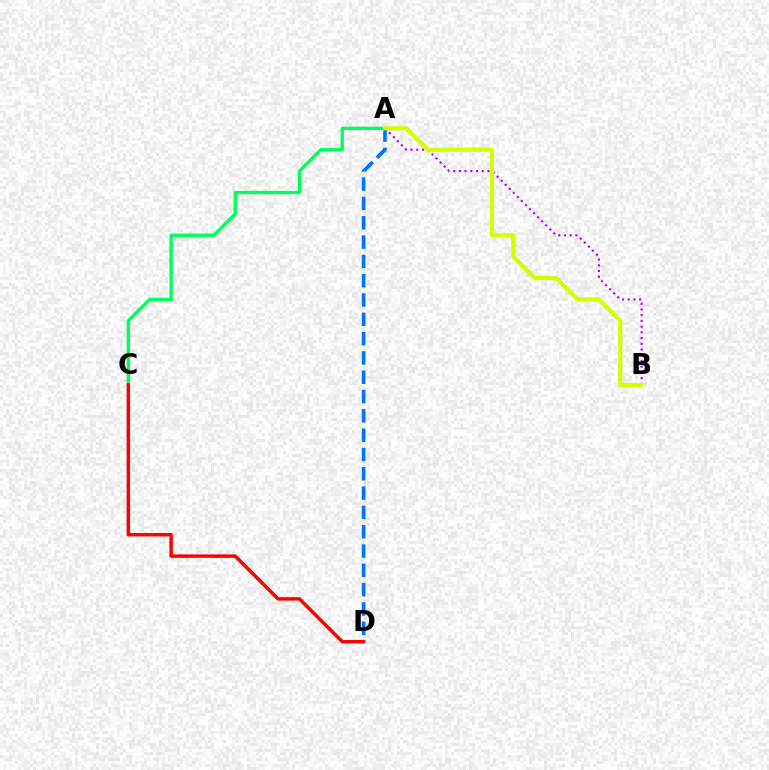{('A', 'C'): [{'color': '#00ff5c', 'line_style': 'solid', 'thickness': 2.4}], ('A', 'B'): [{'color': '#b900ff', 'line_style': 'dotted', 'thickness': 1.55}, {'color': '#d1ff00', 'line_style': 'solid', 'thickness': 2.98}], ('C', 'D'): [{'color': '#ff0000', 'line_style': 'solid', 'thickness': 2.49}], ('A', 'D'): [{'color': '#0074ff', 'line_style': 'dashed', 'thickness': 2.62}]}